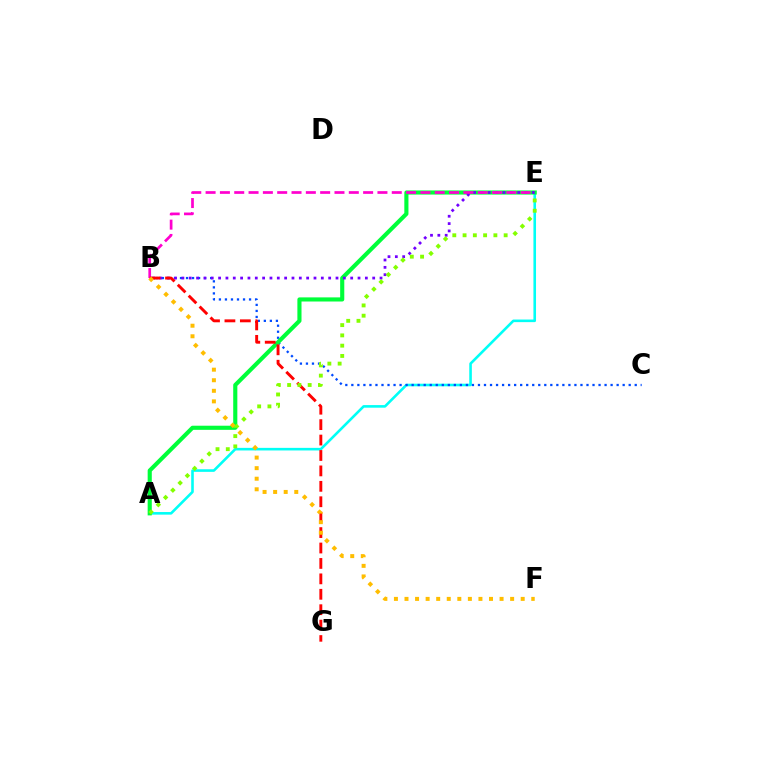{('A', 'E'): [{'color': '#00fff6', 'line_style': 'solid', 'thickness': 1.87}, {'color': '#00ff39', 'line_style': 'solid', 'thickness': 2.97}, {'color': '#84ff00', 'line_style': 'dotted', 'thickness': 2.79}], ('B', 'C'): [{'color': '#004bff', 'line_style': 'dotted', 'thickness': 1.64}], ('B', 'E'): [{'color': '#7200ff', 'line_style': 'dotted', 'thickness': 1.99}, {'color': '#ff00cf', 'line_style': 'dashed', 'thickness': 1.95}], ('B', 'G'): [{'color': '#ff0000', 'line_style': 'dashed', 'thickness': 2.1}], ('B', 'F'): [{'color': '#ffbd00', 'line_style': 'dotted', 'thickness': 2.87}]}